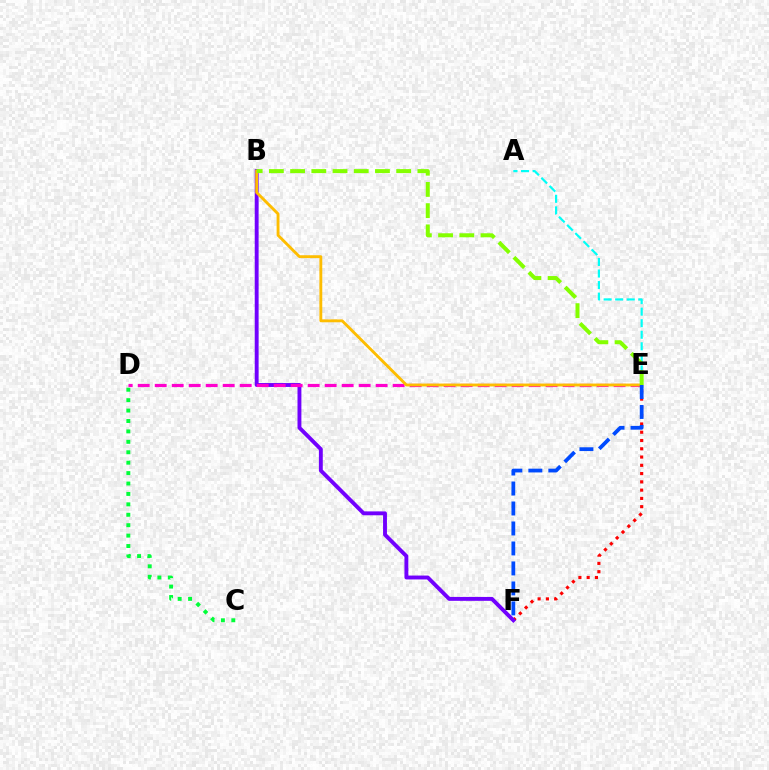{('C', 'D'): [{'color': '#00ff39', 'line_style': 'dotted', 'thickness': 2.83}], ('E', 'F'): [{'color': '#ff0000', 'line_style': 'dotted', 'thickness': 2.25}, {'color': '#004bff', 'line_style': 'dashed', 'thickness': 2.71}], ('A', 'E'): [{'color': '#00fff6', 'line_style': 'dashed', 'thickness': 1.57}], ('B', 'F'): [{'color': '#7200ff', 'line_style': 'solid', 'thickness': 2.8}], ('D', 'E'): [{'color': '#ff00cf', 'line_style': 'dashed', 'thickness': 2.31}], ('B', 'E'): [{'color': '#ffbd00', 'line_style': 'solid', 'thickness': 2.07}, {'color': '#84ff00', 'line_style': 'dashed', 'thickness': 2.88}]}